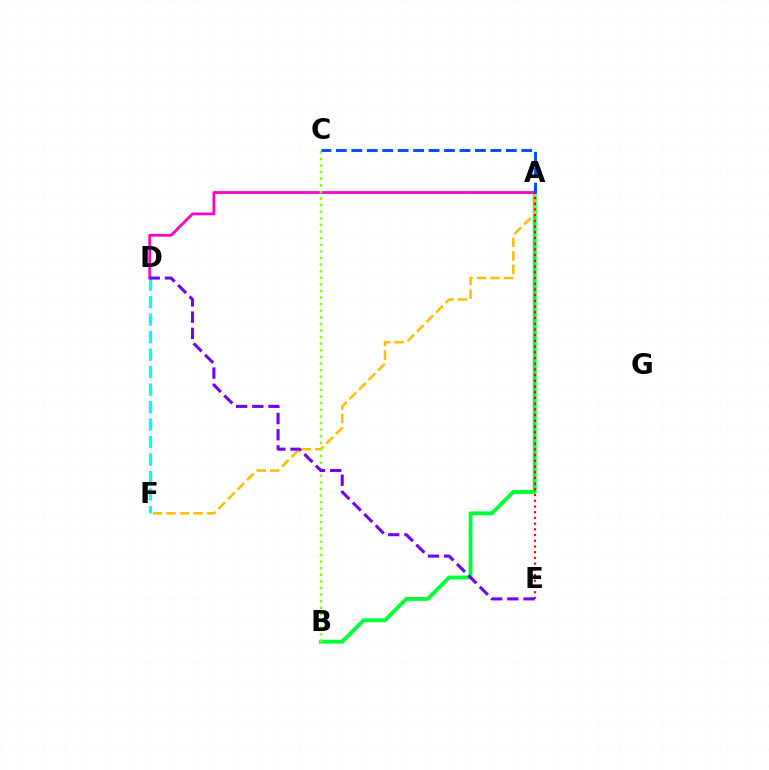{('A', 'B'): [{'color': '#00ff39', 'line_style': 'solid', 'thickness': 2.79}], ('A', 'F'): [{'color': '#ffbd00', 'line_style': 'dashed', 'thickness': 1.83}], ('D', 'F'): [{'color': '#00fff6', 'line_style': 'dashed', 'thickness': 2.38}], ('A', 'D'): [{'color': '#ff00cf', 'line_style': 'solid', 'thickness': 2.01}], ('B', 'C'): [{'color': '#84ff00', 'line_style': 'dotted', 'thickness': 1.79}], ('A', 'C'): [{'color': '#004bff', 'line_style': 'dashed', 'thickness': 2.1}], ('A', 'E'): [{'color': '#ff0000', 'line_style': 'dotted', 'thickness': 1.55}], ('D', 'E'): [{'color': '#7200ff', 'line_style': 'dashed', 'thickness': 2.2}]}